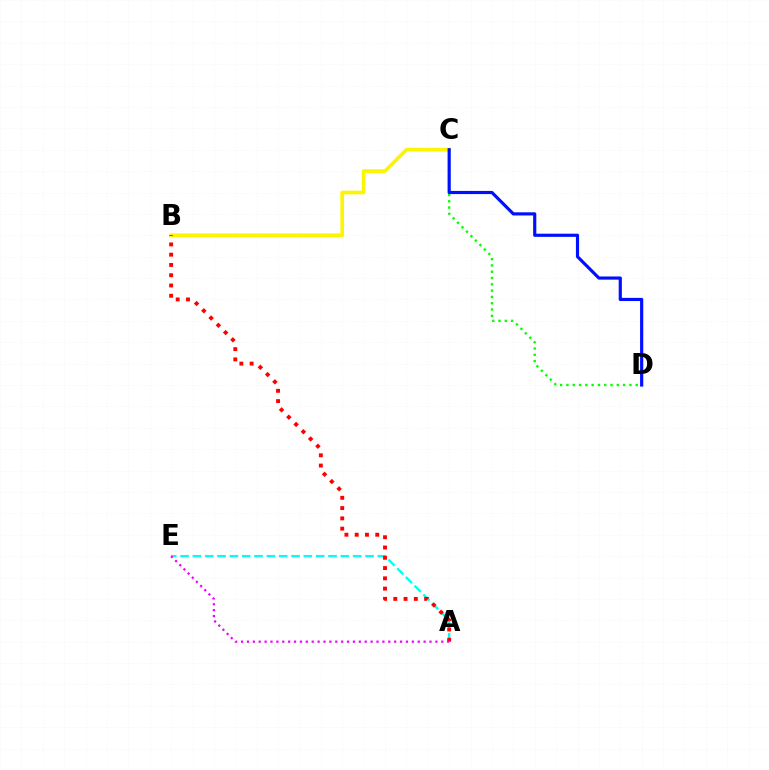{('C', 'D'): [{'color': '#08ff00', 'line_style': 'dotted', 'thickness': 1.71}, {'color': '#0010ff', 'line_style': 'solid', 'thickness': 2.28}], ('B', 'C'): [{'color': '#fcf500', 'line_style': 'solid', 'thickness': 2.64}], ('A', 'E'): [{'color': '#00fff6', 'line_style': 'dashed', 'thickness': 1.68}, {'color': '#ee00ff', 'line_style': 'dotted', 'thickness': 1.6}], ('A', 'B'): [{'color': '#ff0000', 'line_style': 'dotted', 'thickness': 2.79}]}